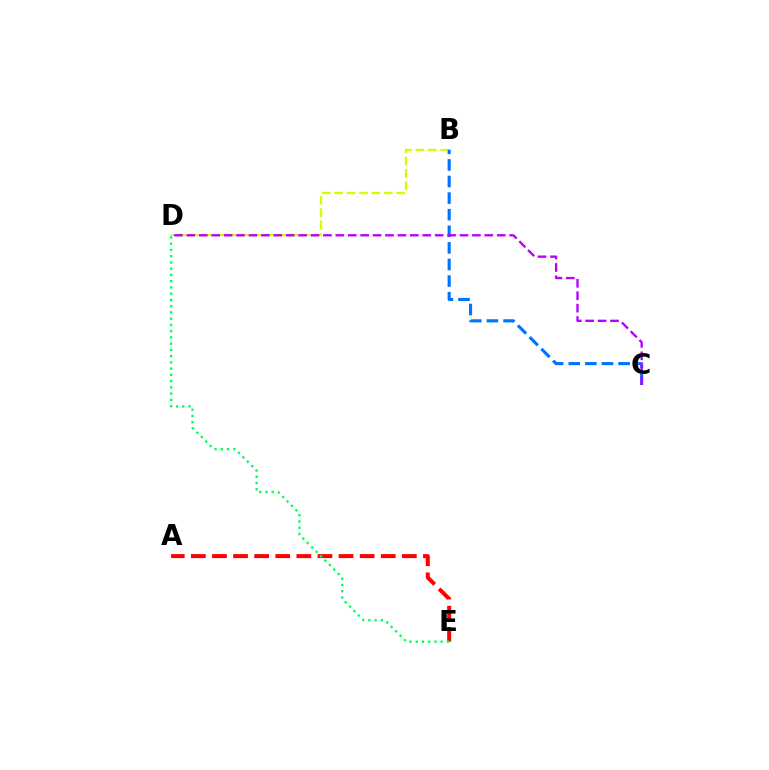{('B', 'D'): [{'color': '#d1ff00', 'line_style': 'dashed', 'thickness': 1.69}], ('B', 'C'): [{'color': '#0074ff', 'line_style': 'dashed', 'thickness': 2.25}], ('A', 'E'): [{'color': '#ff0000', 'line_style': 'dashed', 'thickness': 2.87}], ('D', 'E'): [{'color': '#00ff5c', 'line_style': 'dotted', 'thickness': 1.7}], ('C', 'D'): [{'color': '#b900ff', 'line_style': 'dashed', 'thickness': 1.69}]}